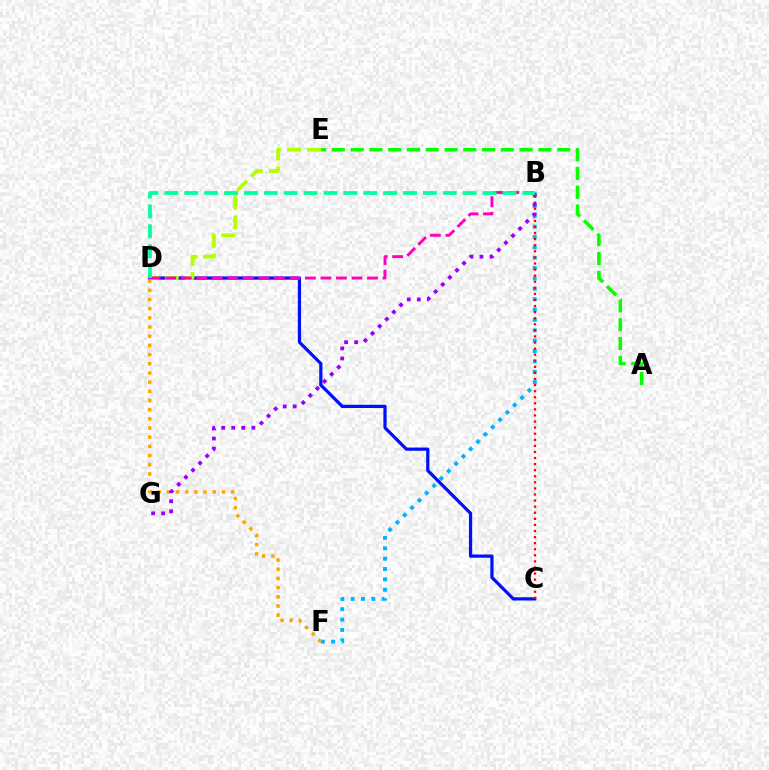{('B', 'F'): [{'color': '#00b5ff', 'line_style': 'dotted', 'thickness': 2.82}], ('C', 'D'): [{'color': '#0010ff', 'line_style': 'solid', 'thickness': 2.33}], ('A', 'E'): [{'color': '#08ff00', 'line_style': 'dashed', 'thickness': 2.55}], ('D', 'F'): [{'color': '#ffa500', 'line_style': 'dotted', 'thickness': 2.49}], ('D', 'E'): [{'color': '#b3ff00', 'line_style': 'dashed', 'thickness': 2.7}], ('B', 'D'): [{'color': '#ff00bd', 'line_style': 'dashed', 'thickness': 2.11}, {'color': '#00ff9d', 'line_style': 'dashed', 'thickness': 2.7}], ('B', 'C'): [{'color': '#ff0000', 'line_style': 'dotted', 'thickness': 1.65}], ('B', 'G'): [{'color': '#9b00ff', 'line_style': 'dotted', 'thickness': 2.73}]}